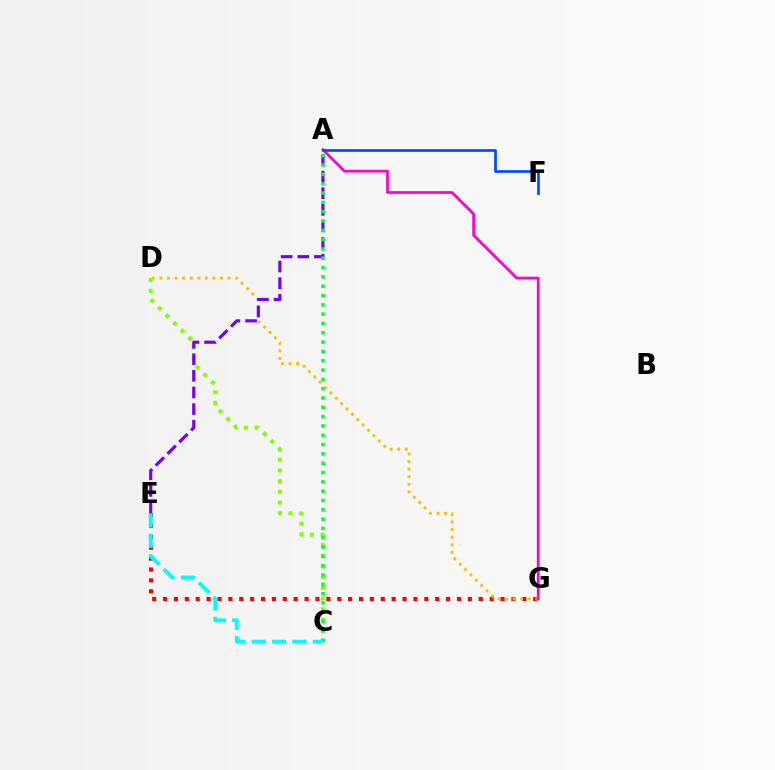{('E', 'G'): [{'color': '#ff0000', 'line_style': 'dotted', 'thickness': 2.96}], ('C', 'D'): [{'color': '#84ff00', 'line_style': 'dotted', 'thickness': 2.91}], ('D', 'G'): [{'color': '#ffbd00', 'line_style': 'dotted', 'thickness': 2.06}], ('A', 'E'): [{'color': '#7200ff', 'line_style': 'dashed', 'thickness': 2.26}], ('A', 'C'): [{'color': '#00ff39', 'line_style': 'dotted', 'thickness': 2.53}], ('A', 'G'): [{'color': '#ff00cf', 'line_style': 'solid', 'thickness': 1.97}], ('A', 'F'): [{'color': '#004bff', 'line_style': 'solid', 'thickness': 1.94}], ('C', 'E'): [{'color': '#00fff6', 'line_style': 'dashed', 'thickness': 2.77}]}